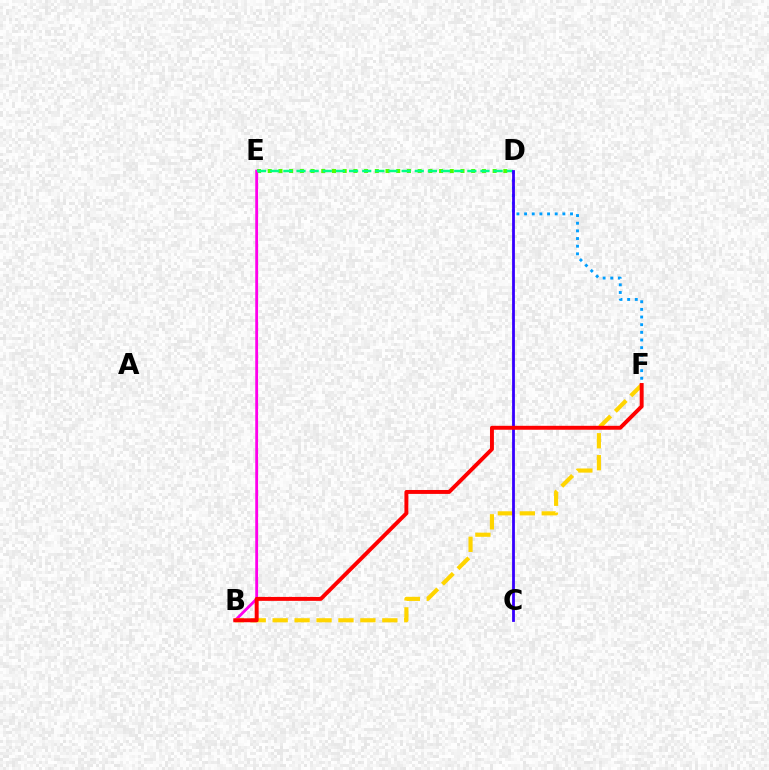{('D', 'E'): [{'color': '#4fff00', 'line_style': 'dotted', 'thickness': 2.91}, {'color': '#00ff86', 'line_style': 'dashed', 'thickness': 1.79}], ('B', 'E'): [{'color': '#ff00ed', 'line_style': 'solid', 'thickness': 2.04}], ('D', 'F'): [{'color': '#009eff', 'line_style': 'dotted', 'thickness': 2.08}], ('B', 'F'): [{'color': '#ffd500', 'line_style': 'dashed', 'thickness': 2.98}, {'color': '#ff0000', 'line_style': 'solid', 'thickness': 2.83}], ('C', 'D'): [{'color': '#3700ff', 'line_style': 'solid', 'thickness': 2.02}]}